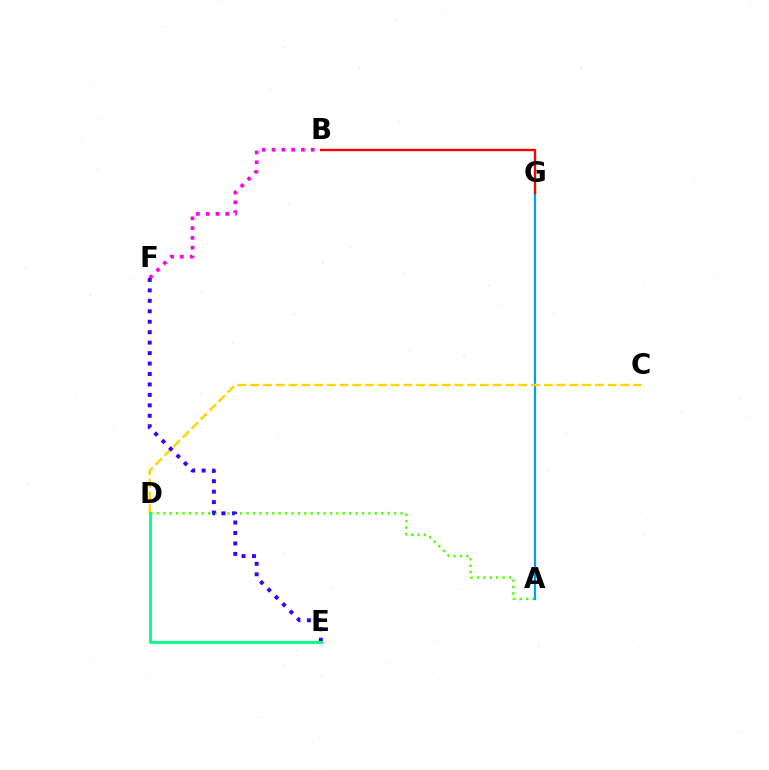{('A', 'D'): [{'color': '#4fff00', 'line_style': 'dotted', 'thickness': 1.74}], ('B', 'F'): [{'color': '#ff00ed', 'line_style': 'dotted', 'thickness': 2.66}], ('A', 'G'): [{'color': '#009eff', 'line_style': 'solid', 'thickness': 1.59}], ('C', 'D'): [{'color': '#ffd500', 'line_style': 'dashed', 'thickness': 1.73}], ('E', 'F'): [{'color': '#3700ff', 'line_style': 'dotted', 'thickness': 2.84}], ('D', 'E'): [{'color': '#00ff86', 'line_style': 'solid', 'thickness': 2.05}], ('B', 'G'): [{'color': '#ff0000', 'line_style': 'solid', 'thickness': 1.69}]}